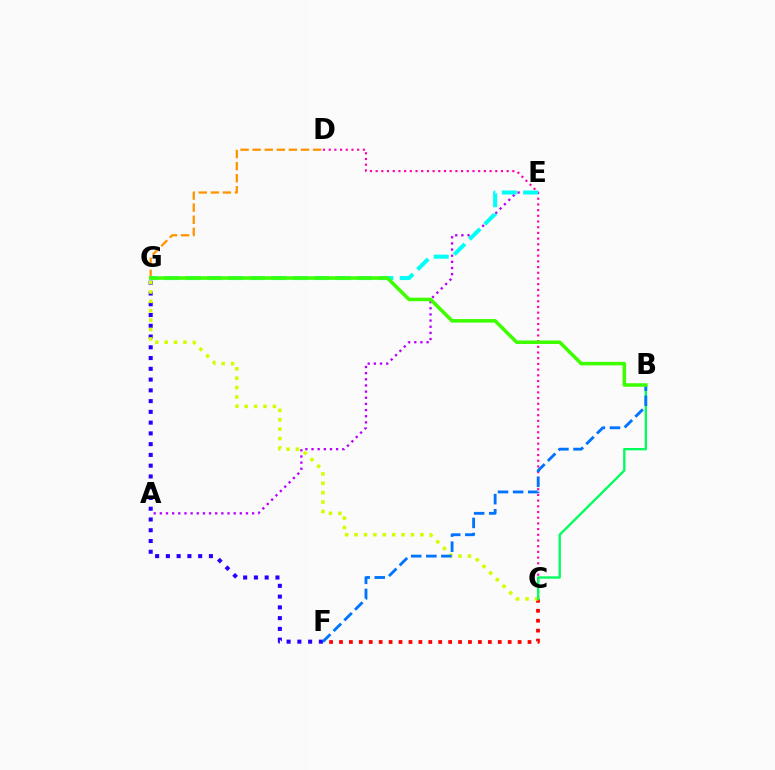{('D', 'G'): [{'color': '#ff9400', 'line_style': 'dashed', 'thickness': 1.64}], ('C', 'D'): [{'color': '#ff00ac', 'line_style': 'dotted', 'thickness': 1.55}], ('F', 'G'): [{'color': '#2500ff', 'line_style': 'dotted', 'thickness': 2.92}], ('C', 'F'): [{'color': '#ff0000', 'line_style': 'dotted', 'thickness': 2.7}], ('A', 'E'): [{'color': '#b900ff', 'line_style': 'dotted', 'thickness': 1.67}], ('C', 'G'): [{'color': '#d1ff00', 'line_style': 'dotted', 'thickness': 2.55}], ('B', 'C'): [{'color': '#00ff5c', 'line_style': 'solid', 'thickness': 1.69}], ('E', 'G'): [{'color': '#00fff6', 'line_style': 'dashed', 'thickness': 2.91}], ('B', 'F'): [{'color': '#0074ff', 'line_style': 'dashed', 'thickness': 2.05}], ('B', 'G'): [{'color': '#3dff00', 'line_style': 'solid', 'thickness': 2.55}]}